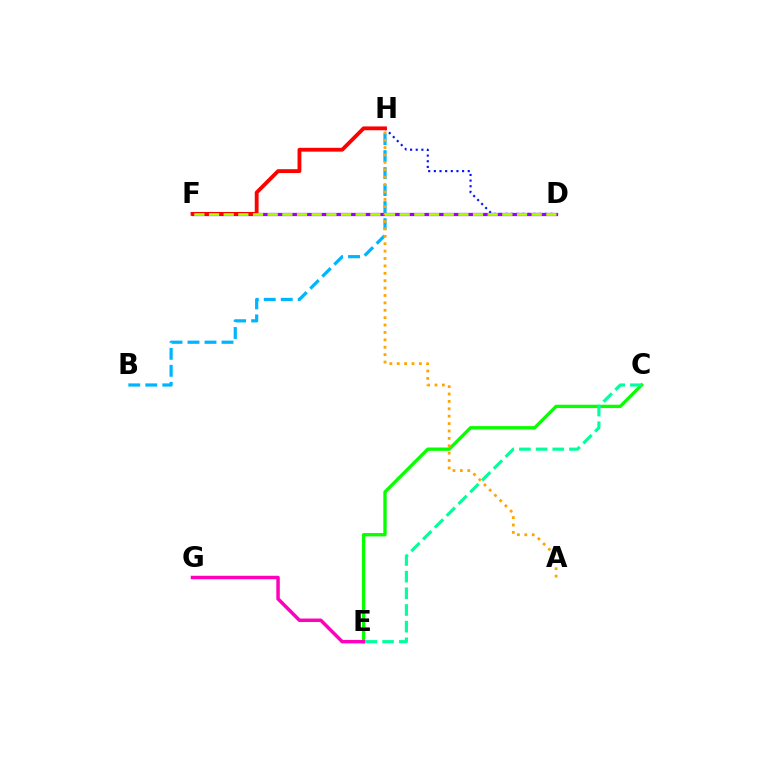{('C', 'E'): [{'color': '#08ff00', 'line_style': 'solid', 'thickness': 2.4}, {'color': '#00ff9d', 'line_style': 'dashed', 'thickness': 2.26}], ('D', 'H'): [{'color': '#0010ff', 'line_style': 'dotted', 'thickness': 1.53}], ('B', 'H'): [{'color': '#00b5ff', 'line_style': 'dashed', 'thickness': 2.31}], ('E', 'G'): [{'color': '#ff00bd', 'line_style': 'solid', 'thickness': 2.51}], ('D', 'F'): [{'color': '#9b00ff', 'line_style': 'solid', 'thickness': 2.34}, {'color': '#b3ff00', 'line_style': 'dashed', 'thickness': 1.99}], ('F', 'H'): [{'color': '#ff0000', 'line_style': 'solid', 'thickness': 2.75}], ('A', 'H'): [{'color': '#ffa500', 'line_style': 'dotted', 'thickness': 2.01}]}